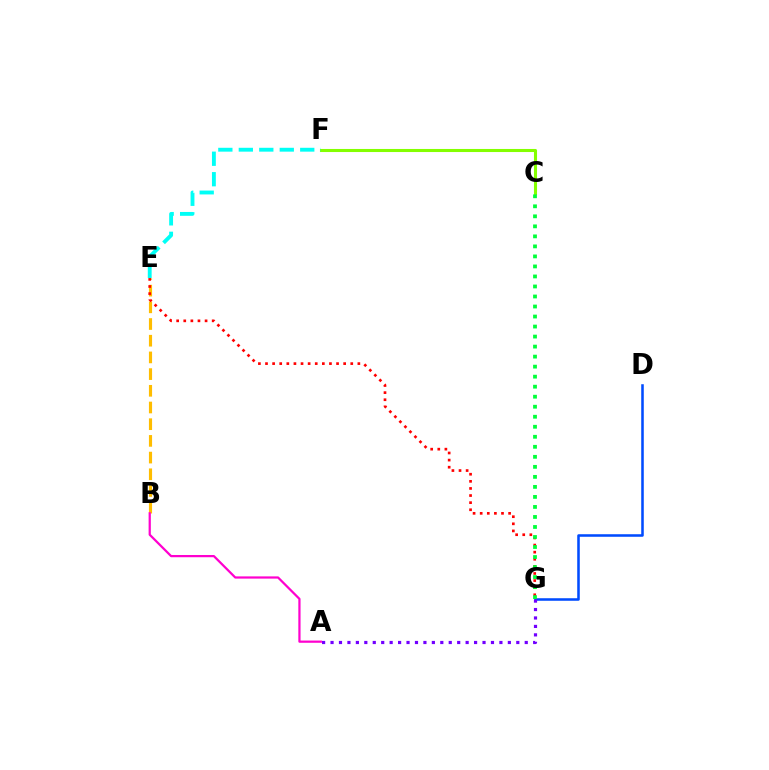{('C', 'F'): [{'color': '#84ff00', 'line_style': 'solid', 'thickness': 2.21}], ('B', 'E'): [{'color': '#ffbd00', 'line_style': 'dashed', 'thickness': 2.27}], ('D', 'G'): [{'color': '#004bff', 'line_style': 'solid', 'thickness': 1.83}], ('A', 'G'): [{'color': '#7200ff', 'line_style': 'dotted', 'thickness': 2.29}], ('E', 'G'): [{'color': '#ff0000', 'line_style': 'dotted', 'thickness': 1.93}], ('A', 'B'): [{'color': '#ff00cf', 'line_style': 'solid', 'thickness': 1.61}], ('E', 'F'): [{'color': '#00fff6', 'line_style': 'dashed', 'thickness': 2.78}], ('C', 'G'): [{'color': '#00ff39', 'line_style': 'dotted', 'thickness': 2.72}]}